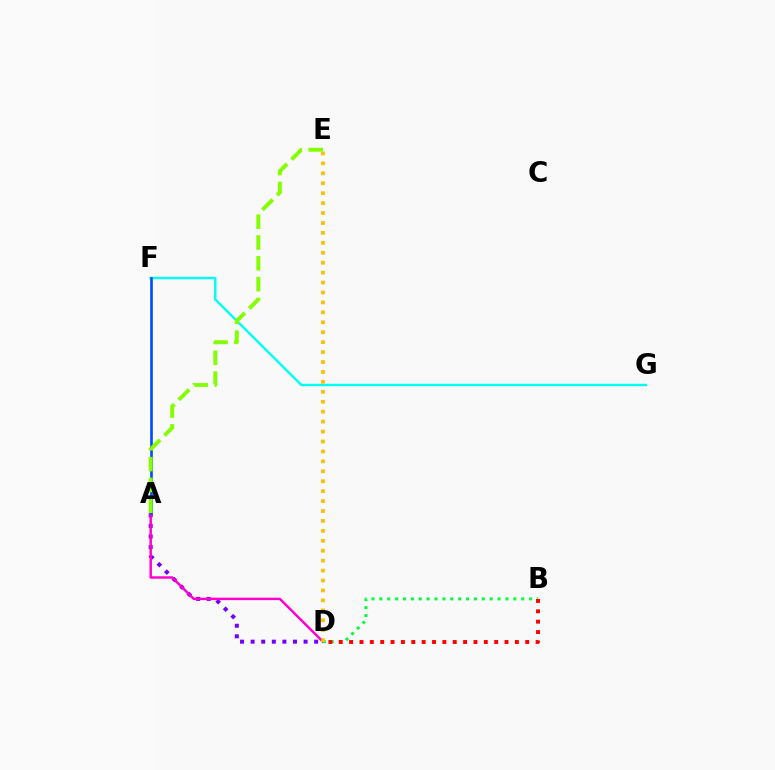{('A', 'D'): [{'color': '#7200ff', 'line_style': 'dotted', 'thickness': 2.88}, {'color': '#ff00cf', 'line_style': 'solid', 'thickness': 1.77}], ('B', 'D'): [{'color': '#00ff39', 'line_style': 'dotted', 'thickness': 2.14}, {'color': '#ff0000', 'line_style': 'dotted', 'thickness': 2.81}], ('F', 'G'): [{'color': '#00fff6', 'line_style': 'solid', 'thickness': 1.76}], ('D', 'E'): [{'color': '#ffbd00', 'line_style': 'dotted', 'thickness': 2.7}], ('A', 'F'): [{'color': '#004bff', 'line_style': 'solid', 'thickness': 1.9}], ('A', 'E'): [{'color': '#84ff00', 'line_style': 'dashed', 'thickness': 2.83}]}